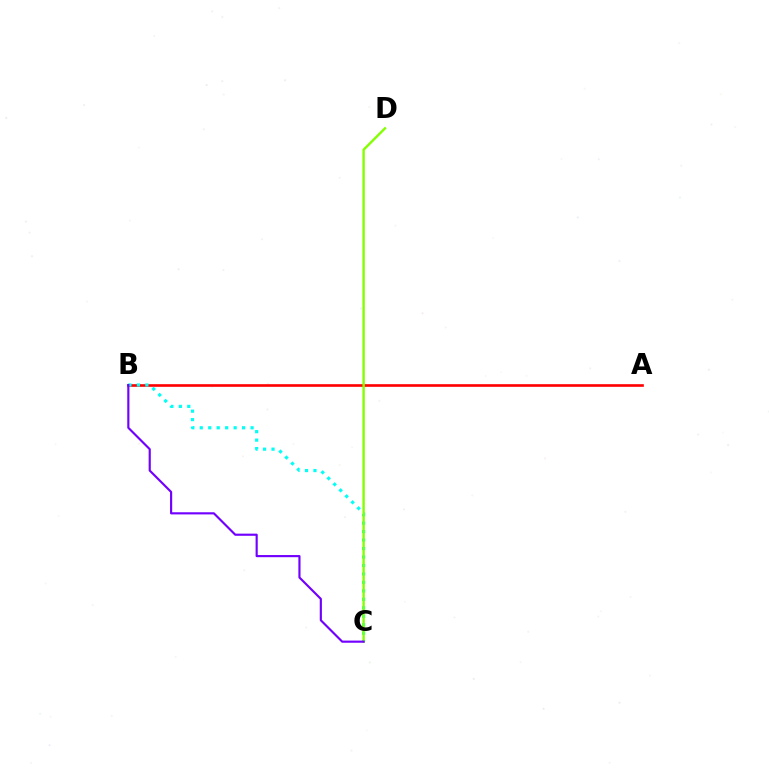{('A', 'B'): [{'color': '#ff0000', 'line_style': 'solid', 'thickness': 1.9}], ('B', 'C'): [{'color': '#00fff6', 'line_style': 'dotted', 'thickness': 2.3}, {'color': '#7200ff', 'line_style': 'solid', 'thickness': 1.55}], ('C', 'D'): [{'color': '#84ff00', 'line_style': 'solid', 'thickness': 1.72}]}